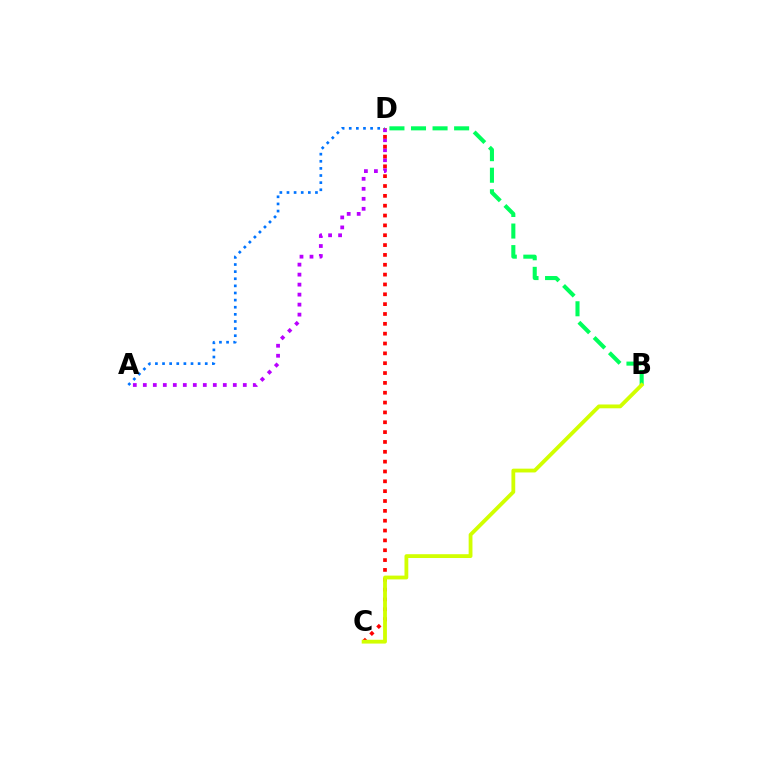{('A', 'D'): [{'color': '#b900ff', 'line_style': 'dotted', 'thickness': 2.72}, {'color': '#0074ff', 'line_style': 'dotted', 'thickness': 1.93}], ('C', 'D'): [{'color': '#ff0000', 'line_style': 'dotted', 'thickness': 2.67}], ('B', 'D'): [{'color': '#00ff5c', 'line_style': 'dashed', 'thickness': 2.93}], ('B', 'C'): [{'color': '#d1ff00', 'line_style': 'solid', 'thickness': 2.74}]}